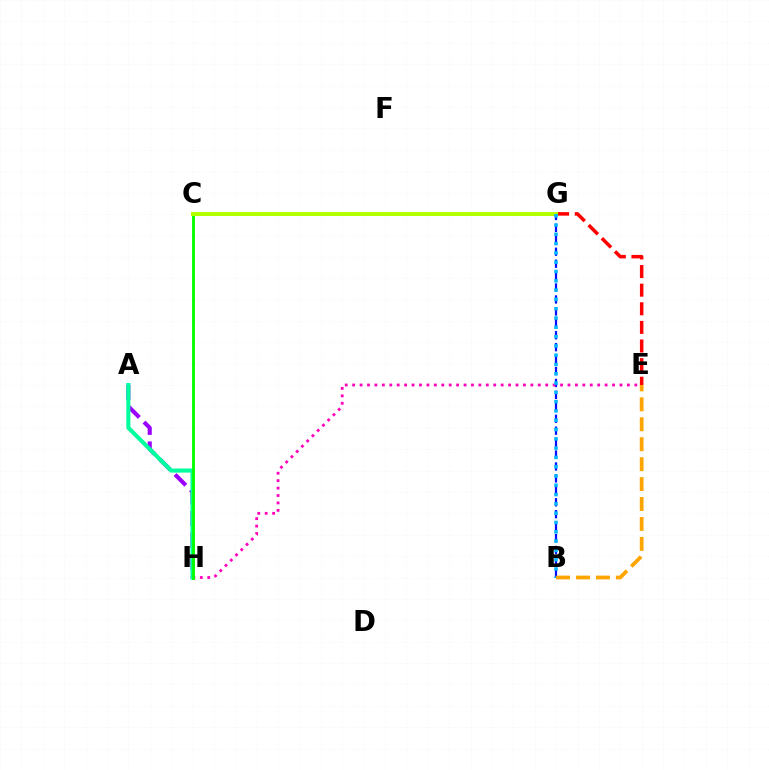{('B', 'G'): [{'color': '#0010ff', 'line_style': 'dashed', 'thickness': 1.62}, {'color': '#00b5ff', 'line_style': 'dotted', 'thickness': 2.53}], ('A', 'H'): [{'color': '#9b00ff', 'line_style': 'dashed', 'thickness': 2.96}, {'color': '#00ff9d', 'line_style': 'solid', 'thickness': 2.94}], ('E', 'G'): [{'color': '#ff0000', 'line_style': 'dashed', 'thickness': 2.53}], ('E', 'H'): [{'color': '#ff00bd', 'line_style': 'dotted', 'thickness': 2.02}], ('C', 'H'): [{'color': '#08ff00', 'line_style': 'solid', 'thickness': 2.09}], ('C', 'G'): [{'color': '#b3ff00', 'line_style': 'solid', 'thickness': 2.92}], ('B', 'E'): [{'color': '#ffa500', 'line_style': 'dashed', 'thickness': 2.71}]}